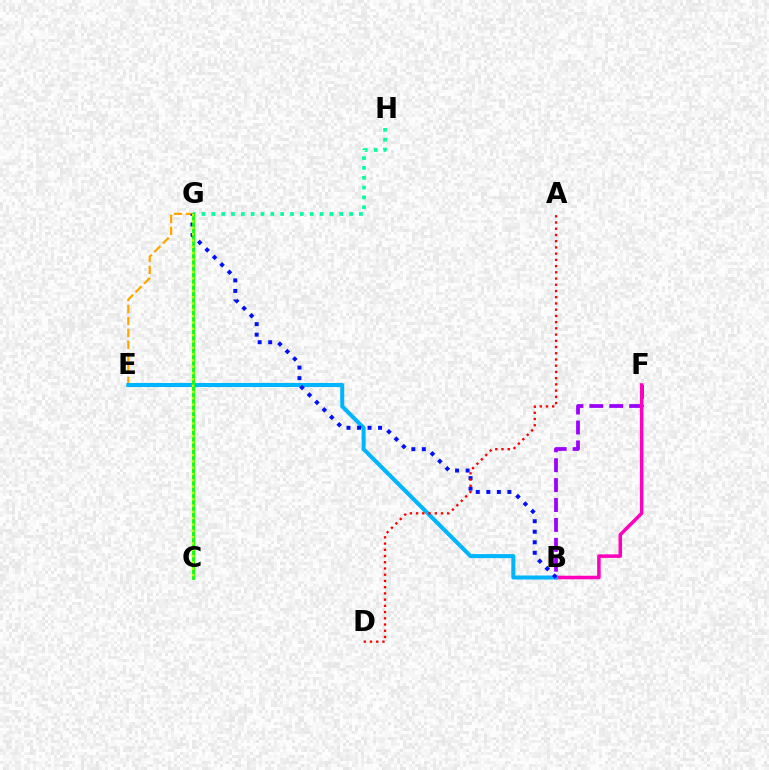{('B', 'F'): [{'color': '#9b00ff', 'line_style': 'dashed', 'thickness': 2.7}, {'color': '#ff00bd', 'line_style': 'solid', 'thickness': 2.54}], ('E', 'G'): [{'color': '#ffa500', 'line_style': 'dashed', 'thickness': 1.63}], ('G', 'H'): [{'color': '#00ff9d', 'line_style': 'dotted', 'thickness': 2.67}], ('B', 'E'): [{'color': '#00b5ff', 'line_style': 'solid', 'thickness': 2.91}], ('B', 'G'): [{'color': '#0010ff', 'line_style': 'dotted', 'thickness': 2.86}], ('A', 'D'): [{'color': '#ff0000', 'line_style': 'dotted', 'thickness': 1.69}], ('C', 'G'): [{'color': '#08ff00', 'line_style': 'solid', 'thickness': 2.02}, {'color': '#b3ff00', 'line_style': 'dotted', 'thickness': 1.72}]}